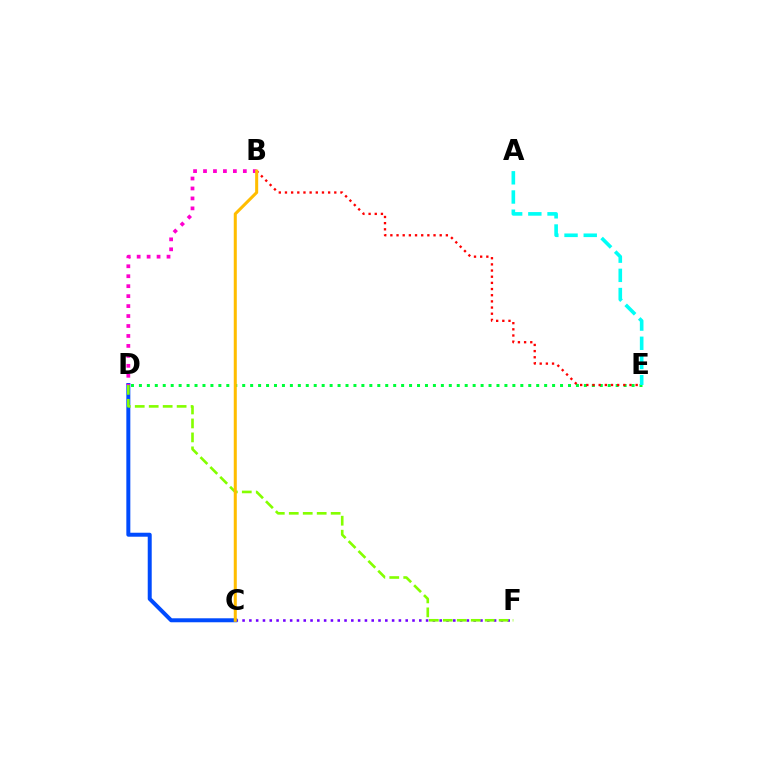{('C', 'F'): [{'color': '#7200ff', 'line_style': 'dotted', 'thickness': 1.85}], ('D', 'E'): [{'color': '#00ff39', 'line_style': 'dotted', 'thickness': 2.16}], ('C', 'D'): [{'color': '#004bff', 'line_style': 'solid', 'thickness': 2.87}], ('B', 'E'): [{'color': '#ff0000', 'line_style': 'dotted', 'thickness': 1.68}], ('D', 'F'): [{'color': '#84ff00', 'line_style': 'dashed', 'thickness': 1.9}], ('A', 'E'): [{'color': '#00fff6', 'line_style': 'dashed', 'thickness': 2.61}], ('B', 'D'): [{'color': '#ff00cf', 'line_style': 'dotted', 'thickness': 2.7}], ('B', 'C'): [{'color': '#ffbd00', 'line_style': 'solid', 'thickness': 2.19}]}